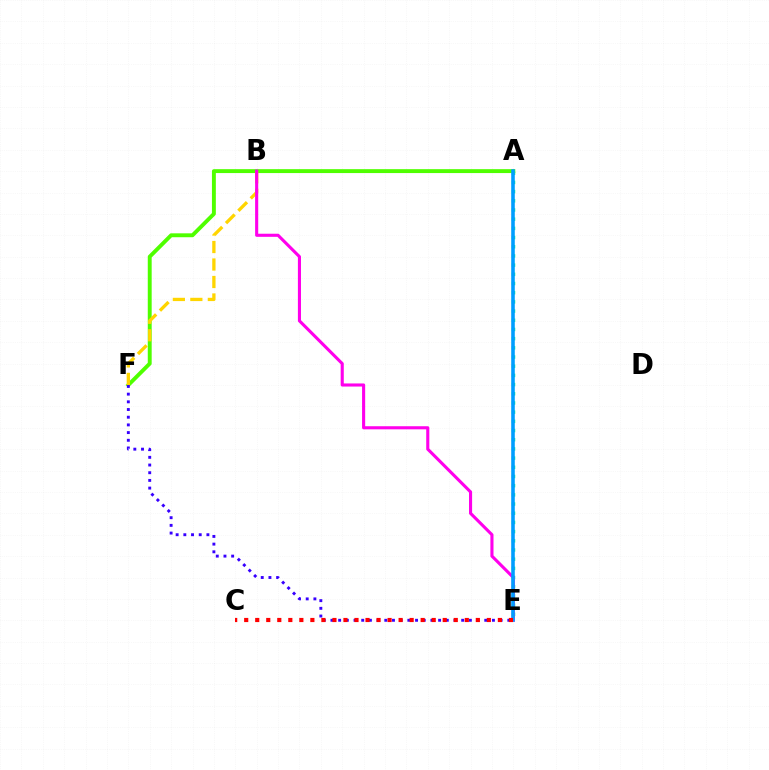{('A', 'E'): [{'color': '#00ff86', 'line_style': 'dotted', 'thickness': 2.5}, {'color': '#009eff', 'line_style': 'solid', 'thickness': 2.57}], ('A', 'F'): [{'color': '#4fff00', 'line_style': 'solid', 'thickness': 2.81}], ('E', 'F'): [{'color': '#3700ff', 'line_style': 'dotted', 'thickness': 2.09}], ('B', 'F'): [{'color': '#ffd500', 'line_style': 'dashed', 'thickness': 2.38}], ('B', 'E'): [{'color': '#ff00ed', 'line_style': 'solid', 'thickness': 2.23}], ('C', 'E'): [{'color': '#ff0000', 'line_style': 'dotted', 'thickness': 3.0}]}